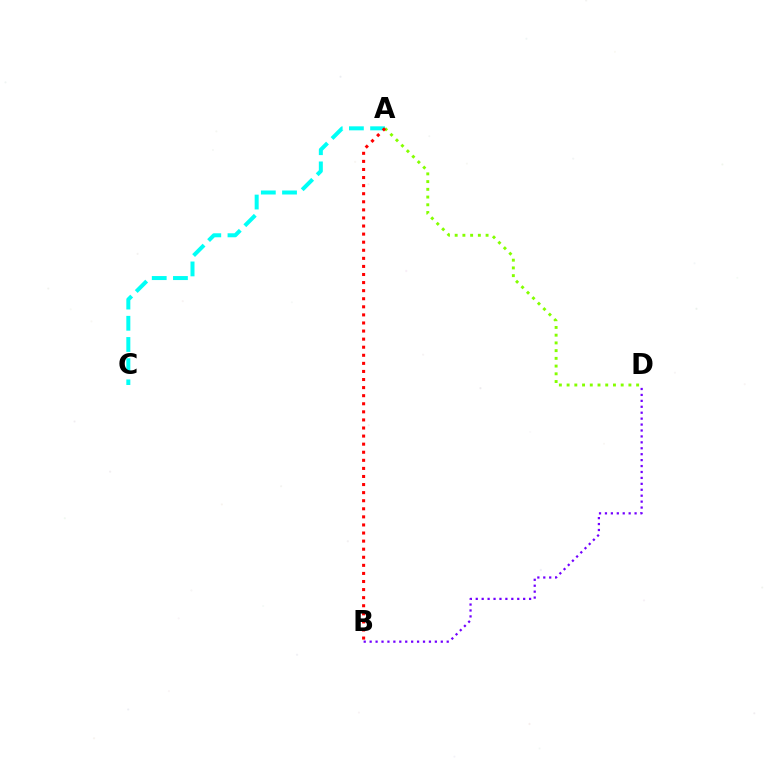{('B', 'D'): [{'color': '#7200ff', 'line_style': 'dotted', 'thickness': 1.61}], ('A', 'C'): [{'color': '#00fff6', 'line_style': 'dashed', 'thickness': 2.88}], ('A', 'D'): [{'color': '#84ff00', 'line_style': 'dotted', 'thickness': 2.1}], ('A', 'B'): [{'color': '#ff0000', 'line_style': 'dotted', 'thickness': 2.2}]}